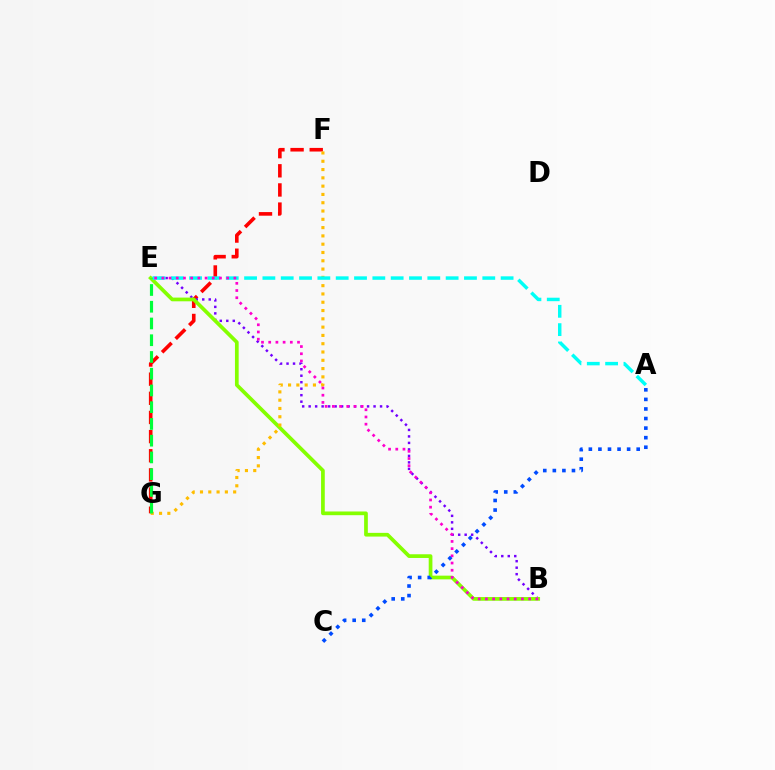{('F', 'G'): [{'color': '#ff0000', 'line_style': 'dashed', 'thickness': 2.6}, {'color': '#ffbd00', 'line_style': 'dotted', 'thickness': 2.25}], ('B', 'E'): [{'color': '#7200ff', 'line_style': 'dotted', 'thickness': 1.76}, {'color': '#84ff00', 'line_style': 'solid', 'thickness': 2.67}, {'color': '#ff00cf', 'line_style': 'dotted', 'thickness': 1.96}], ('A', 'E'): [{'color': '#00fff6', 'line_style': 'dashed', 'thickness': 2.49}], ('A', 'C'): [{'color': '#004bff', 'line_style': 'dotted', 'thickness': 2.6}], ('E', 'G'): [{'color': '#00ff39', 'line_style': 'dashed', 'thickness': 2.27}]}